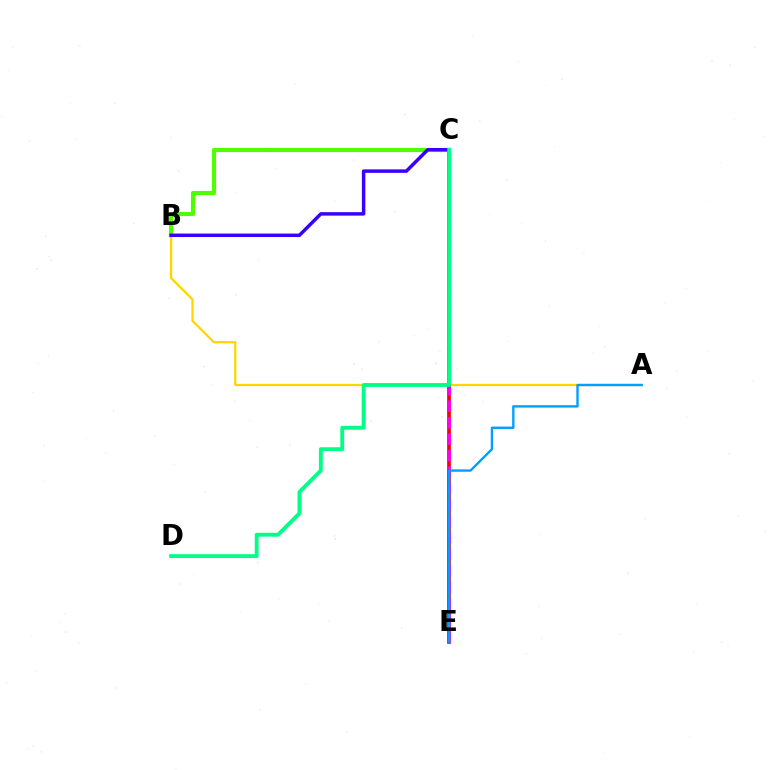{('A', 'B'): [{'color': '#ffd500', 'line_style': 'solid', 'thickness': 1.62}], ('C', 'E'): [{'color': '#ff0000', 'line_style': 'solid', 'thickness': 2.65}, {'color': '#ff00ed', 'line_style': 'dashed', 'thickness': 2.24}], ('B', 'C'): [{'color': '#4fff00', 'line_style': 'solid', 'thickness': 2.99}, {'color': '#3700ff', 'line_style': 'solid', 'thickness': 2.49}], ('C', 'D'): [{'color': '#00ff86', 'line_style': 'solid', 'thickness': 2.77}], ('A', 'E'): [{'color': '#009eff', 'line_style': 'solid', 'thickness': 1.71}]}